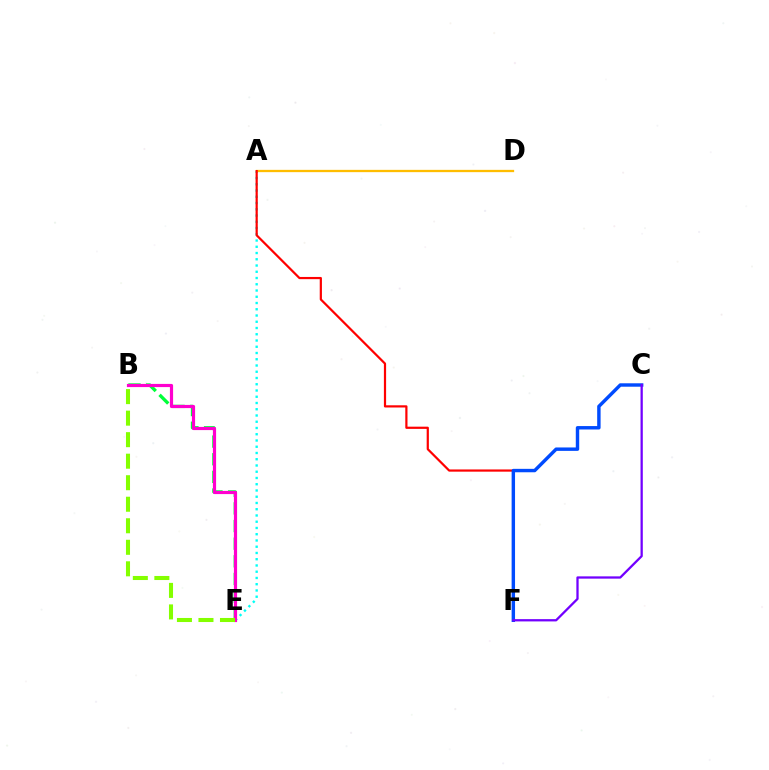{('B', 'E'): [{'color': '#00ff39', 'line_style': 'dashed', 'thickness': 2.4}, {'color': '#ff00cf', 'line_style': 'solid', 'thickness': 2.29}, {'color': '#84ff00', 'line_style': 'dashed', 'thickness': 2.92}], ('A', 'E'): [{'color': '#00fff6', 'line_style': 'dotted', 'thickness': 1.7}], ('A', 'D'): [{'color': '#ffbd00', 'line_style': 'solid', 'thickness': 1.65}], ('A', 'F'): [{'color': '#ff0000', 'line_style': 'solid', 'thickness': 1.59}], ('C', 'F'): [{'color': '#004bff', 'line_style': 'solid', 'thickness': 2.46}, {'color': '#7200ff', 'line_style': 'solid', 'thickness': 1.64}]}